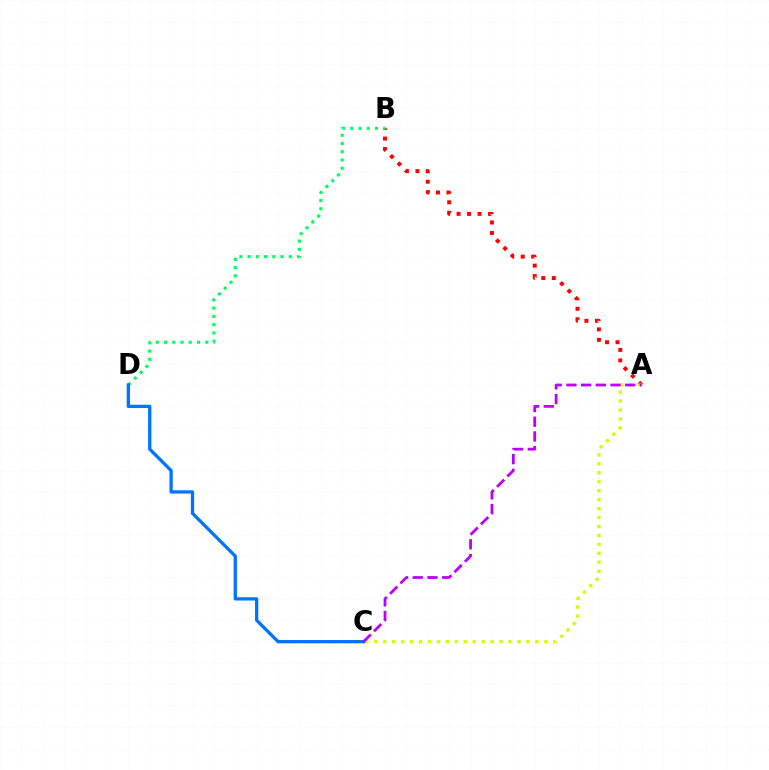{('A', 'B'): [{'color': '#ff0000', 'line_style': 'dotted', 'thickness': 2.85}], ('B', 'D'): [{'color': '#00ff5c', 'line_style': 'dotted', 'thickness': 2.24}], ('A', 'C'): [{'color': '#d1ff00', 'line_style': 'dotted', 'thickness': 2.43}, {'color': '#b900ff', 'line_style': 'dashed', 'thickness': 2.0}], ('C', 'D'): [{'color': '#0074ff', 'line_style': 'solid', 'thickness': 2.37}]}